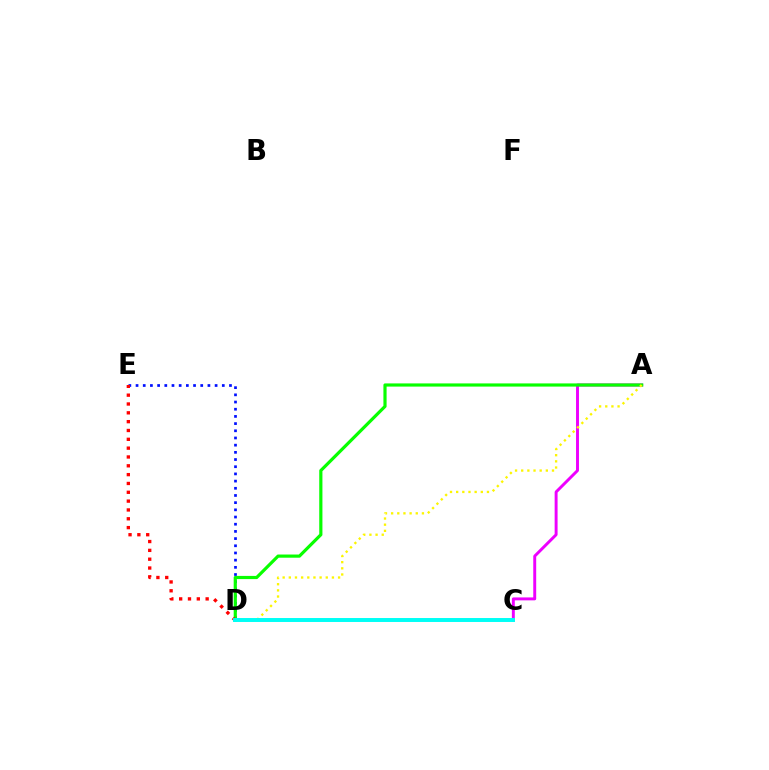{('A', 'C'): [{'color': '#ee00ff', 'line_style': 'solid', 'thickness': 2.11}], ('D', 'E'): [{'color': '#0010ff', 'line_style': 'dotted', 'thickness': 1.95}, {'color': '#ff0000', 'line_style': 'dotted', 'thickness': 2.4}], ('A', 'D'): [{'color': '#08ff00', 'line_style': 'solid', 'thickness': 2.29}, {'color': '#fcf500', 'line_style': 'dotted', 'thickness': 1.67}], ('C', 'D'): [{'color': '#00fff6', 'line_style': 'solid', 'thickness': 2.85}]}